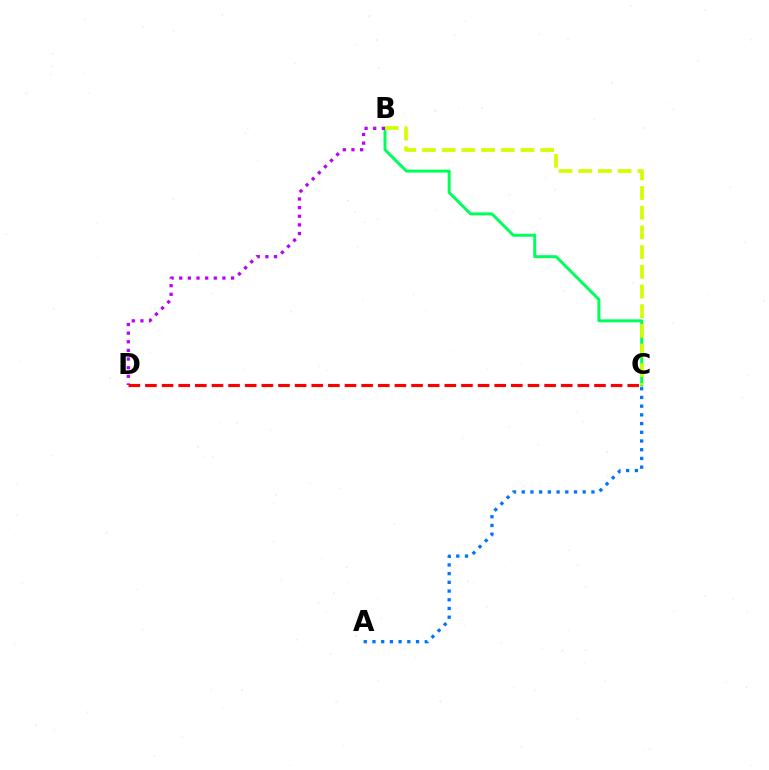{('B', 'C'): [{'color': '#00ff5c', 'line_style': 'solid', 'thickness': 2.14}, {'color': '#d1ff00', 'line_style': 'dashed', 'thickness': 2.68}], ('A', 'C'): [{'color': '#0074ff', 'line_style': 'dotted', 'thickness': 2.37}], ('B', 'D'): [{'color': '#b900ff', 'line_style': 'dotted', 'thickness': 2.35}], ('C', 'D'): [{'color': '#ff0000', 'line_style': 'dashed', 'thickness': 2.26}]}